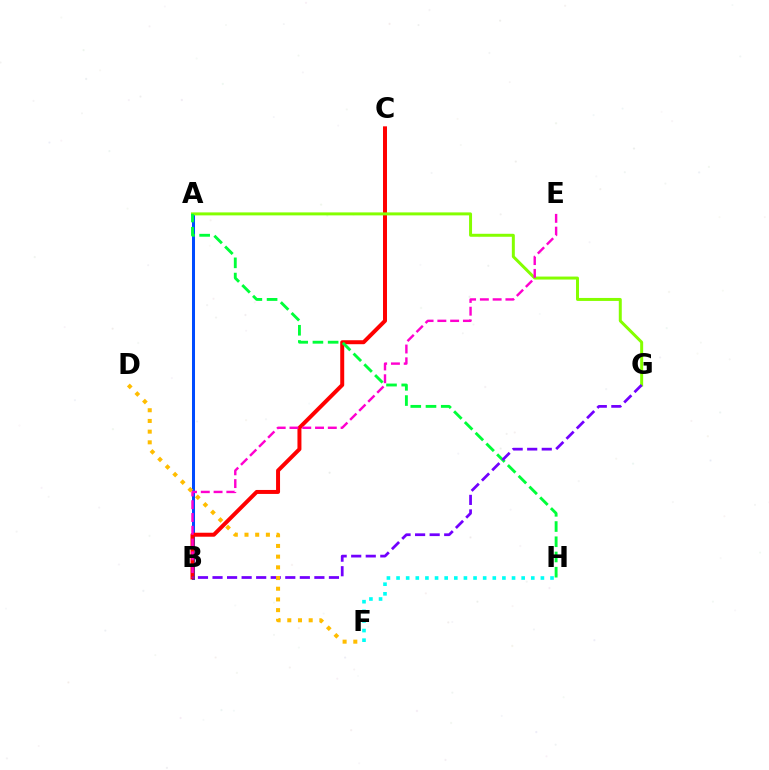{('A', 'B'): [{'color': '#004bff', 'line_style': 'solid', 'thickness': 2.17}], ('B', 'C'): [{'color': '#ff0000', 'line_style': 'solid', 'thickness': 2.87}], ('A', 'G'): [{'color': '#84ff00', 'line_style': 'solid', 'thickness': 2.15}], ('F', 'H'): [{'color': '#00fff6', 'line_style': 'dotted', 'thickness': 2.61}], ('A', 'H'): [{'color': '#00ff39', 'line_style': 'dashed', 'thickness': 2.07}], ('B', 'E'): [{'color': '#ff00cf', 'line_style': 'dashed', 'thickness': 1.74}], ('B', 'G'): [{'color': '#7200ff', 'line_style': 'dashed', 'thickness': 1.98}], ('D', 'F'): [{'color': '#ffbd00', 'line_style': 'dotted', 'thickness': 2.91}]}